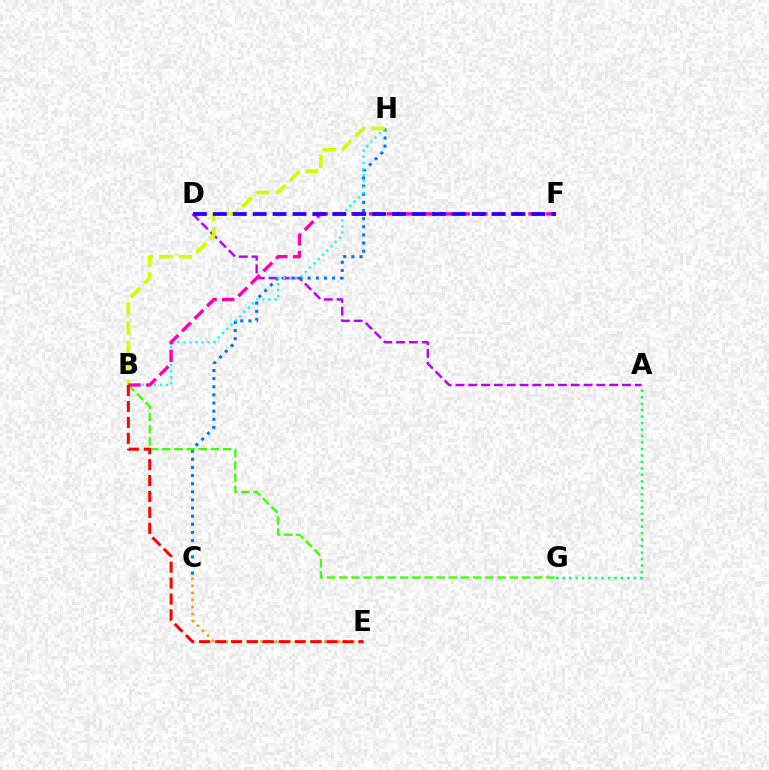{('C', 'E'): [{'color': '#ff9400', 'line_style': 'dotted', 'thickness': 1.91}], ('A', 'D'): [{'color': '#b900ff', 'line_style': 'dashed', 'thickness': 1.74}], ('C', 'H'): [{'color': '#0074ff', 'line_style': 'dotted', 'thickness': 2.21}], ('B', 'H'): [{'color': '#00fff6', 'line_style': 'dotted', 'thickness': 1.64}, {'color': '#d1ff00', 'line_style': 'dashed', 'thickness': 2.63}], ('B', 'G'): [{'color': '#3dff00', 'line_style': 'dashed', 'thickness': 1.66}], ('A', 'G'): [{'color': '#00ff5c', 'line_style': 'dotted', 'thickness': 1.76}], ('B', 'F'): [{'color': '#ff00ac', 'line_style': 'dashed', 'thickness': 2.41}], ('B', 'E'): [{'color': '#ff0000', 'line_style': 'dashed', 'thickness': 2.16}], ('D', 'F'): [{'color': '#2500ff', 'line_style': 'dashed', 'thickness': 2.7}]}